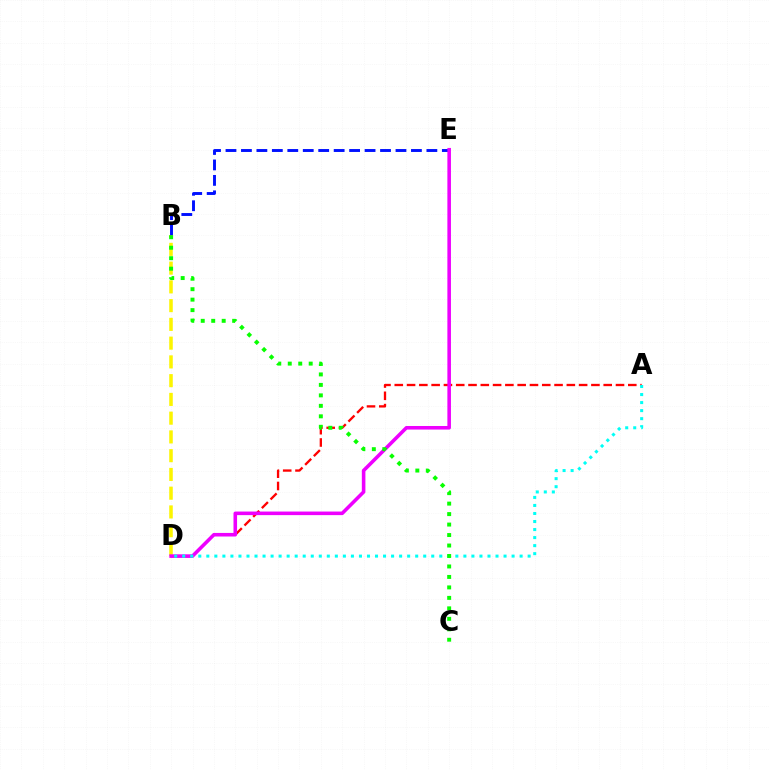{('A', 'D'): [{'color': '#ff0000', 'line_style': 'dashed', 'thickness': 1.67}, {'color': '#00fff6', 'line_style': 'dotted', 'thickness': 2.18}], ('B', 'D'): [{'color': '#fcf500', 'line_style': 'dashed', 'thickness': 2.55}], ('B', 'E'): [{'color': '#0010ff', 'line_style': 'dashed', 'thickness': 2.1}], ('D', 'E'): [{'color': '#ee00ff', 'line_style': 'solid', 'thickness': 2.57}], ('B', 'C'): [{'color': '#08ff00', 'line_style': 'dotted', 'thickness': 2.85}]}